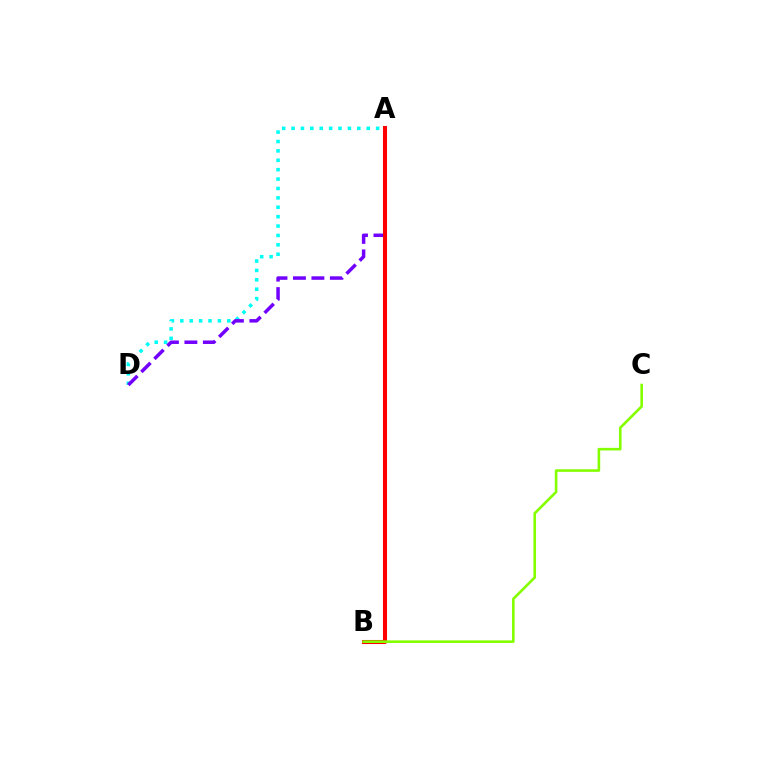{('A', 'D'): [{'color': '#00fff6', 'line_style': 'dotted', 'thickness': 2.55}, {'color': '#7200ff', 'line_style': 'dashed', 'thickness': 2.51}], ('A', 'B'): [{'color': '#ff0000', 'line_style': 'solid', 'thickness': 2.92}], ('B', 'C'): [{'color': '#84ff00', 'line_style': 'solid', 'thickness': 1.87}]}